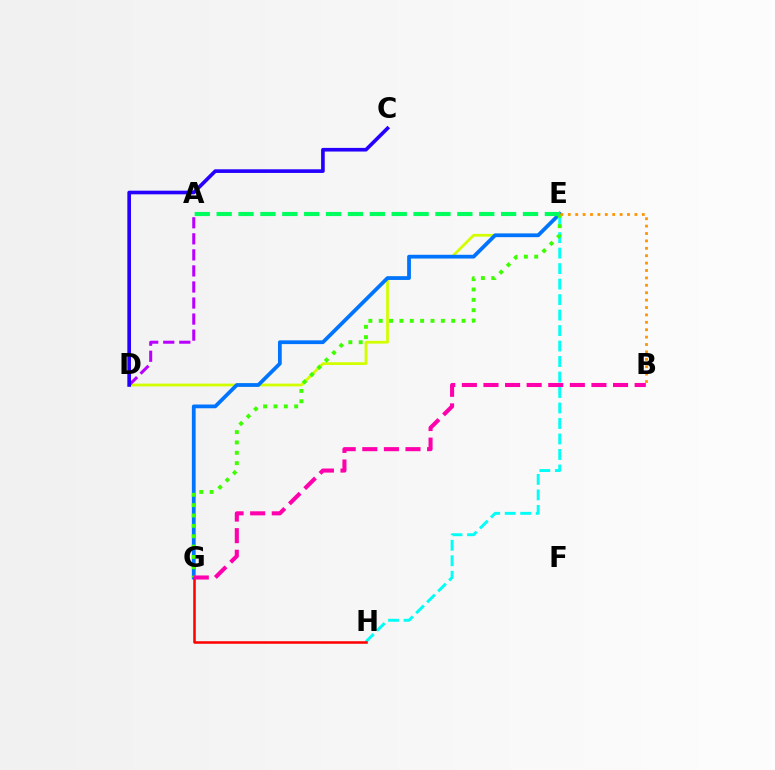{('D', 'E'): [{'color': '#d1ff00', 'line_style': 'solid', 'thickness': 2.0}], ('E', 'G'): [{'color': '#0074ff', 'line_style': 'solid', 'thickness': 2.71}, {'color': '#3dff00', 'line_style': 'dotted', 'thickness': 2.81}], ('E', 'H'): [{'color': '#00fff6', 'line_style': 'dashed', 'thickness': 2.1}], ('B', 'E'): [{'color': '#ff9400', 'line_style': 'dotted', 'thickness': 2.01}], ('G', 'H'): [{'color': '#ff0000', 'line_style': 'solid', 'thickness': 1.82}], ('A', 'D'): [{'color': '#b900ff', 'line_style': 'dashed', 'thickness': 2.18}], ('A', 'E'): [{'color': '#00ff5c', 'line_style': 'dashed', 'thickness': 2.97}], ('B', 'G'): [{'color': '#ff00ac', 'line_style': 'dashed', 'thickness': 2.93}], ('C', 'D'): [{'color': '#2500ff', 'line_style': 'solid', 'thickness': 2.62}]}